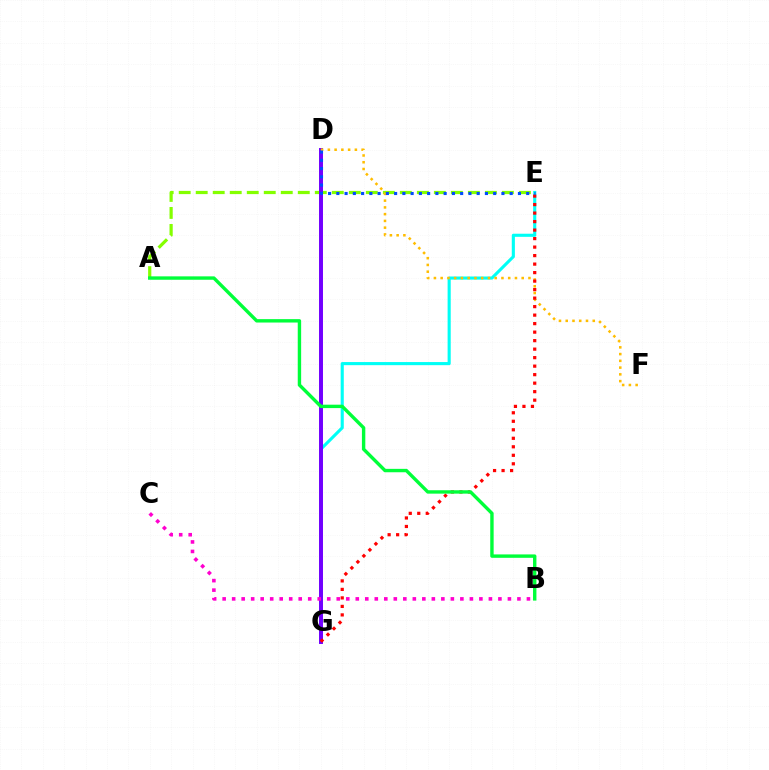{('A', 'E'): [{'color': '#84ff00', 'line_style': 'dashed', 'thickness': 2.31}], ('E', 'G'): [{'color': '#00fff6', 'line_style': 'solid', 'thickness': 2.24}, {'color': '#ff0000', 'line_style': 'dotted', 'thickness': 2.31}], ('D', 'G'): [{'color': '#7200ff', 'line_style': 'solid', 'thickness': 2.85}], ('D', 'F'): [{'color': '#ffbd00', 'line_style': 'dotted', 'thickness': 1.83}], ('B', 'C'): [{'color': '#ff00cf', 'line_style': 'dotted', 'thickness': 2.58}], ('D', 'E'): [{'color': '#004bff', 'line_style': 'dotted', 'thickness': 2.24}], ('A', 'B'): [{'color': '#00ff39', 'line_style': 'solid', 'thickness': 2.45}]}